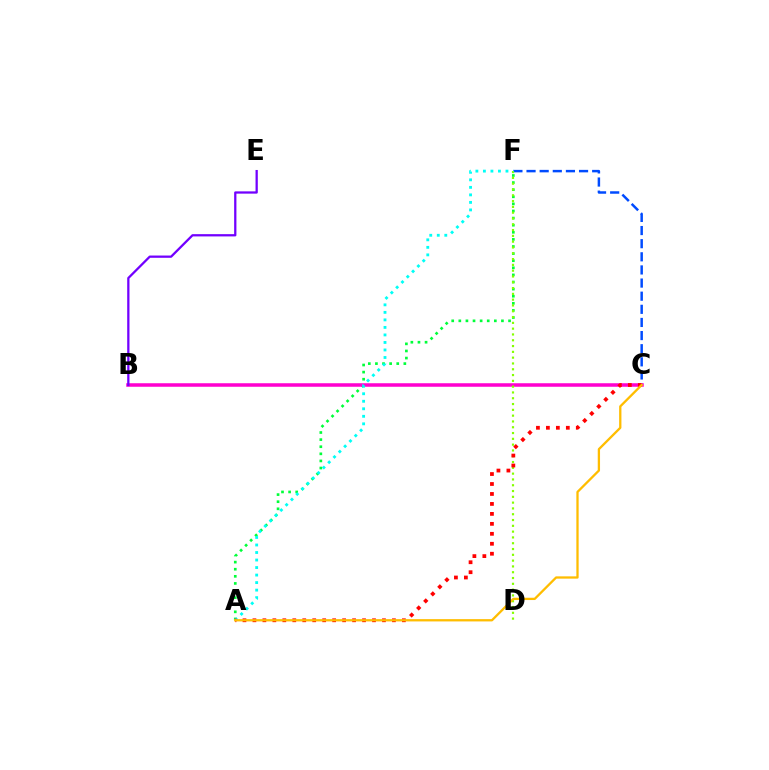{('A', 'F'): [{'color': '#00ff39', 'line_style': 'dotted', 'thickness': 1.93}, {'color': '#00fff6', 'line_style': 'dotted', 'thickness': 2.04}], ('C', 'F'): [{'color': '#004bff', 'line_style': 'dashed', 'thickness': 1.78}], ('B', 'C'): [{'color': '#ff00cf', 'line_style': 'solid', 'thickness': 2.54}], ('B', 'E'): [{'color': '#7200ff', 'line_style': 'solid', 'thickness': 1.63}], ('D', 'F'): [{'color': '#84ff00', 'line_style': 'dotted', 'thickness': 1.58}], ('A', 'C'): [{'color': '#ff0000', 'line_style': 'dotted', 'thickness': 2.71}, {'color': '#ffbd00', 'line_style': 'solid', 'thickness': 1.65}]}